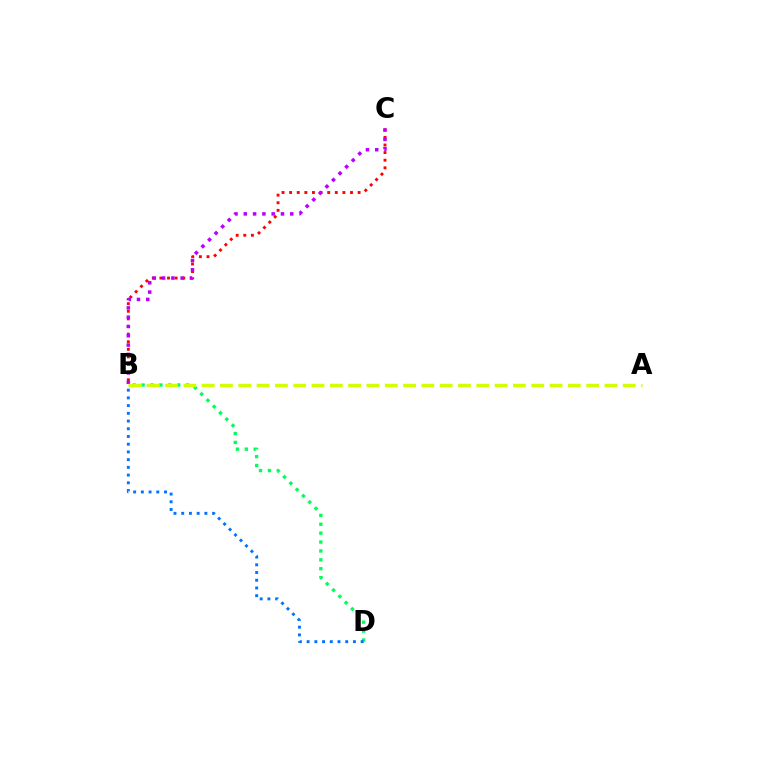{('B', 'C'): [{'color': '#ff0000', 'line_style': 'dotted', 'thickness': 2.07}, {'color': '#b900ff', 'line_style': 'dotted', 'thickness': 2.53}], ('B', 'D'): [{'color': '#00ff5c', 'line_style': 'dotted', 'thickness': 2.42}, {'color': '#0074ff', 'line_style': 'dotted', 'thickness': 2.1}], ('A', 'B'): [{'color': '#d1ff00', 'line_style': 'dashed', 'thickness': 2.49}]}